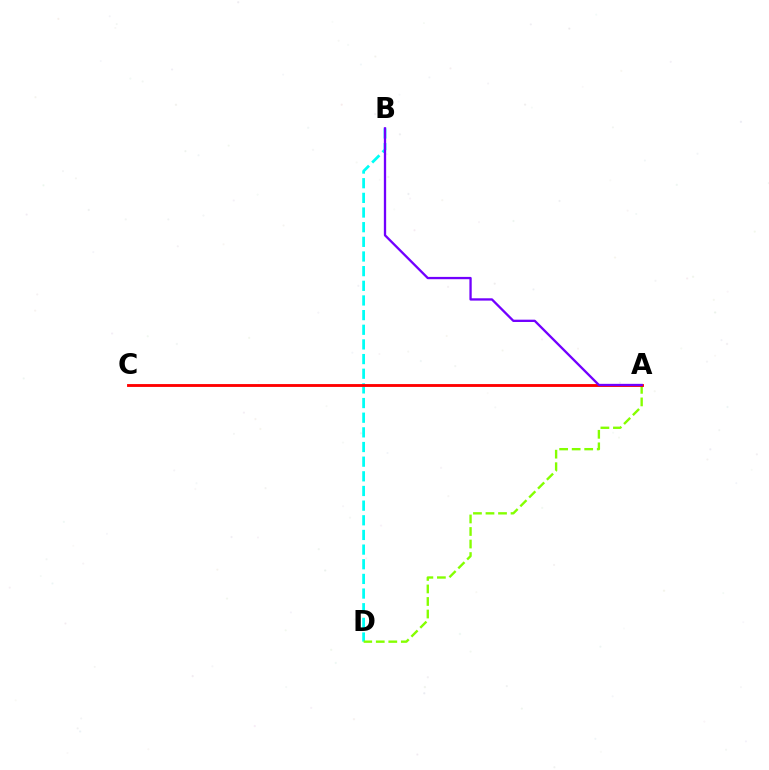{('B', 'D'): [{'color': '#00fff6', 'line_style': 'dashed', 'thickness': 1.99}], ('A', 'D'): [{'color': '#84ff00', 'line_style': 'dashed', 'thickness': 1.7}], ('A', 'C'): [{'color': '#ff0000', 'line_style': 'solid', 'thickness': 2.05}], ('A', 'B'): [{'color': '#7200ff', 'line_style': 'solid', 'thickness': 1.66}]}